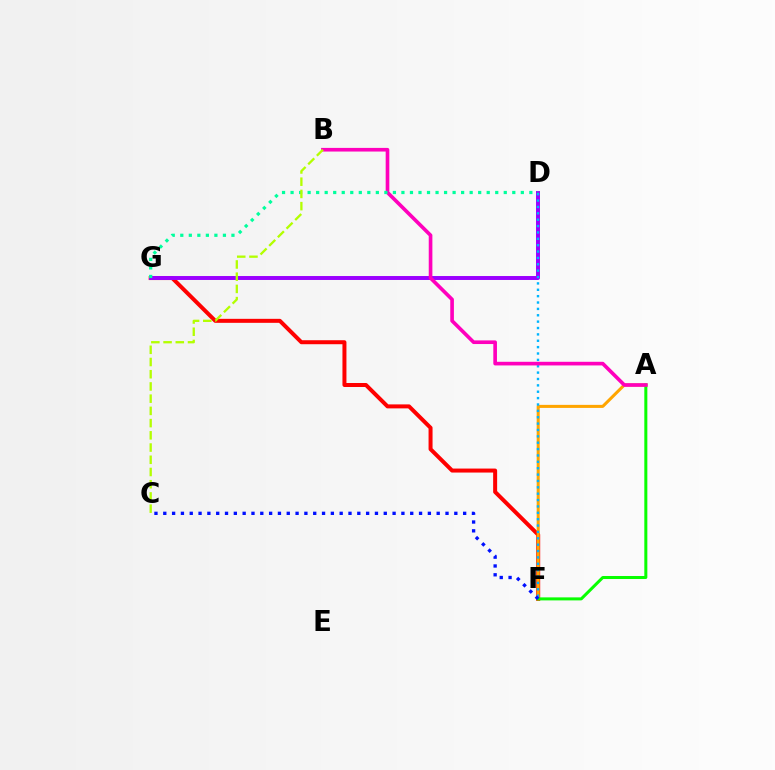{('F', 'G'): [{'color': '#ff0000', 'line_style': 'solid', 'thickness': 2.87}], ('D', 'G'): [{'color': '#9b00ff', 'line_style': 'solid', 'thickness': 2.84}, {'color': '#00ff9d', 'line_style': 'dotted', 'thickness': 2.32}], ('A', 'F'): [{'color': '#ffa500', 'line_style': 'solid', 'thickness': 2.19}, {'color': '#08ff00', 'line_style': 'solid', 'thickness': 2.17}], ('D', 'F'): [{'color': '#00b5ff', 'line_style': 'dotted', 'thickness': 1.73}], ('A', 'B'): [{'color': '#ff00bd', 'line_style': 'solid', 'thickness': 2.62}], ('C', 'F'): [{'color': '#0010ff', 'line_style': 'dotted', 'thickness': 2.4}], ('B', 'C'): [{'color': '#b3ff00', 'line_style': 'dashed', 'thickness': 1.66}]}